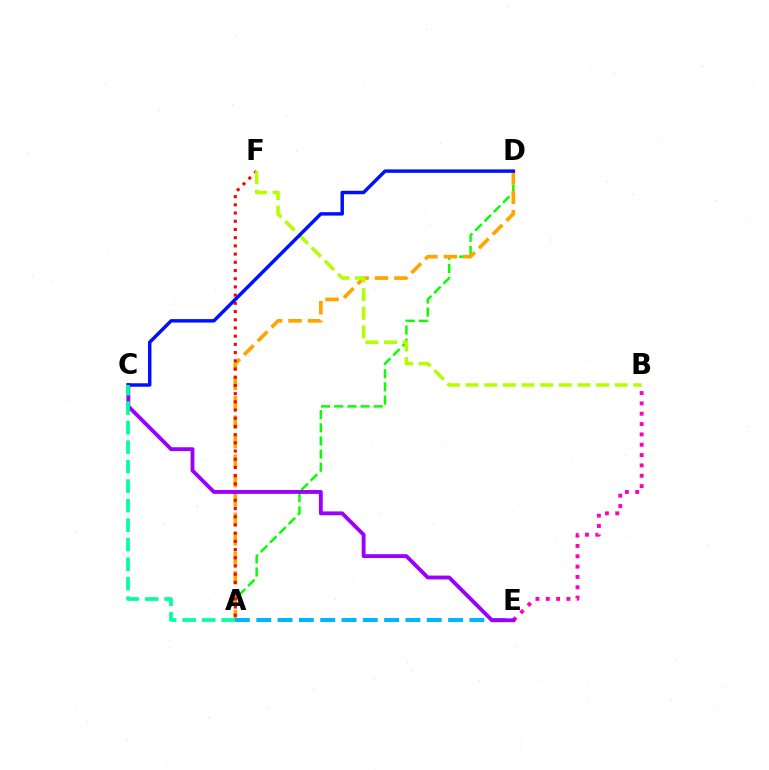{('A', 'D'): [{'color': '#08ff00', 'line_style': 'dashed', 'thickness': 1.78}, {'color': '#ffa500', 'line_style': 'dashed', 'thickness': 2.64}], ('B', 'E'): [{'color': '#ff00bd', 'line_style': 'dotted', 'thickness': 2.81}], ('A', 'F'): [{'color': '#ff0000', 'line_style': 'dotted', 'thickness': 2.23}], ('A', 'E'): [{'color': '#00b5ff', 'line_style': 'dashed', 'thickness': 2.89}], ('C', 'E'): [{'color': '#9b00ff', 'line_style': 'solid', 'thickness': 2.78}], ('B', 'F'): [{'color': '#b3ff00', 'line_style': 'dashed', 'thickness': 2.53}], ('C', 'D'): [{'color': '#0010ff', 'line_style': 'solid', 'thickness': 2.49}], ('A', 'C'): [{'color': '#00ff9d', 'line_style': 'dashed', 'thickness': 2.65}]}